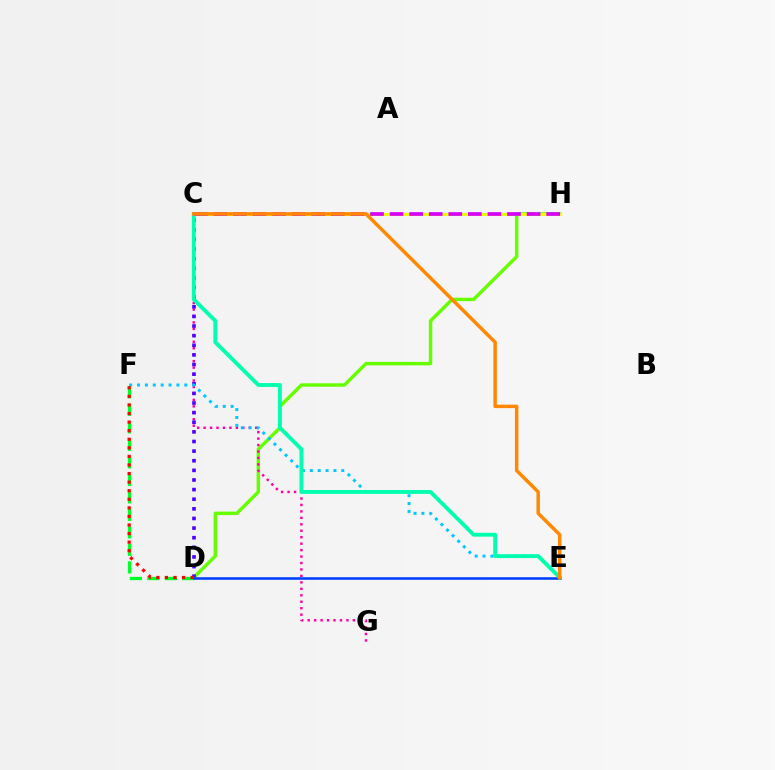{('D', 'H'): [{'color': '#66ff00', 'line_style': 'solid', 'thickness': 2.47}], ('C', 'G'): [{'color': '#ff00a0', 'line_style': 'dotted', 'thickness': 1.75}], ('C', 'D'): [{'color': '#4f00ff', 'line_style': 'dotted', 'thickness': 2.61}], ('D', 'F'): [{'color': '#00ff27', 'line_style': 'dashed', 'thickness': 2.38}, {'color': '#ff0000', 'line_style': 'dotted', 'thickness': 2.33}], ('E', 'F'): [{'color': '#00c7ff', 'line_style': 'dotted', 'thickness': 2.14}], ('D', 'E'): [{'color': '#003fff', 'line_style': 'solid', 'thickness': 1.84}], ('C', 'H'): [{'color': '#eeff00', 'line_style': 'solid', 'thickness': 2.14}, {'color': '#d600ff', 'line_style': 'dashed', 'thickness': 2.66}], ('C', 'E'): [{'color': '#00ffaf', 'line_style': 'solid', 'thickness': 2.78}, {'color': '#ff8800', 'line_style': 'solid', 'thickness': 2.49}]}